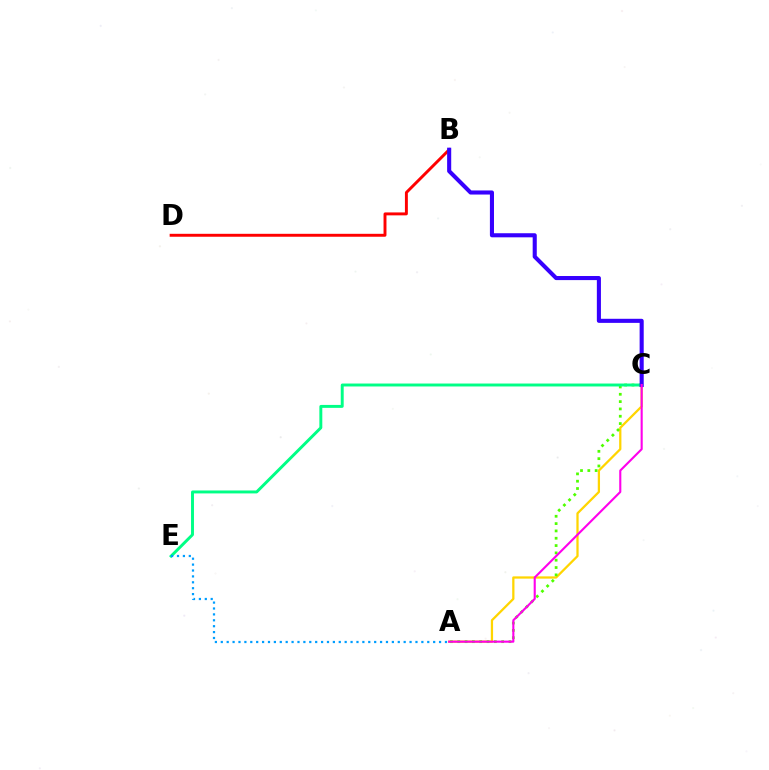{('A', 'C'): [{'color': '#ffd500', 'line_style': 'solid', 'thickness': 1.63}, {'color': '#4fff00', 'line_style': 'dotted', 'thickness': 1.99}, {'color': '#ff00ed', 'line_style': 'solid', 'thickness': 1.52}], ('C', 'E'): [{'color': '#00ff86', 'line_style': 'solid', 'thickness': 2.11}], ('B', 'D'): [{'color': '#ff0000', 'line_style': 'solid', 'thickness': 2.11}], ('B', 'C'): [{'color': '#3700ff', 'line_style': 'solid', 'thickness': 2.94}], ('A', 'E'): [{'color': '#009eff', 'line_style': 'dotted', 'thickness': 1.6}]}